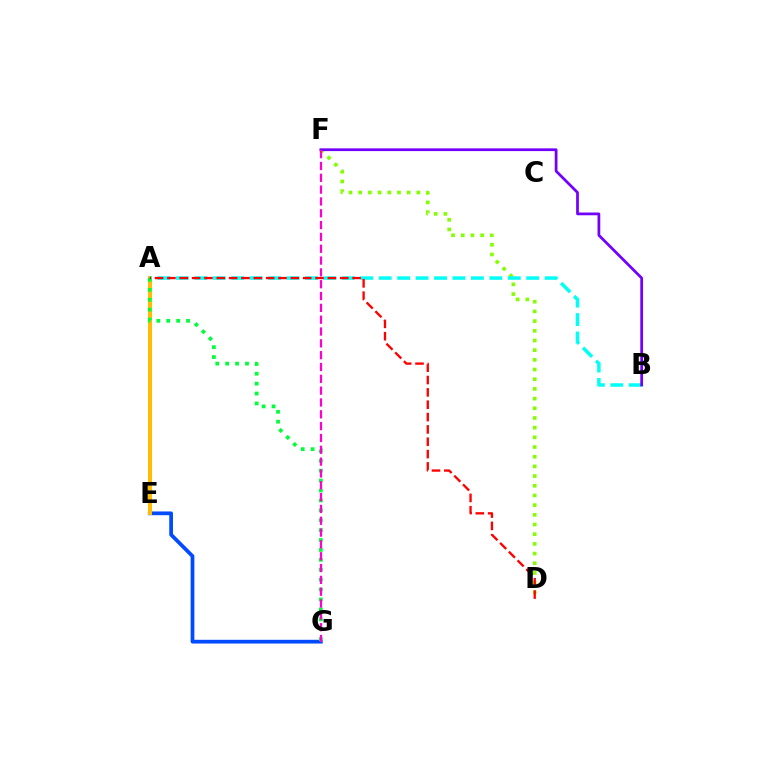{('D', 'F'): [{'color': '#84ff00', 'line_style': 'dotted', 'thickness': 2.63}], ('E', 'G'): [{'color': '#004bff', 'line_style': 'solid', 'thickness': 2.69}], ('A', 'E'): [{'color': '#ffbd00', 'line_style': 'solid', 'thickness': 2.89}], ('A', 'B'): [{'color': '#00fff6', 'line_style': 'dashed', 'thickness': 2.5}], ('A', 'G'): [{'color': '#00ff39', 'line_style': 'dotted', 'thickness': 2.69}], ('A', 'D'): [{'color': '#ff0000', 'line_style': 'dashed', 'thickness': 1.68}], ('B', 'F'): [{'color': '#7200ff', 'line_style': 'solid', 'thickness': 1.97}], ('F', 'G'): [{'color': '#ff00cf', 'line_style': 'dashed', 'thickness': 1.61}]}